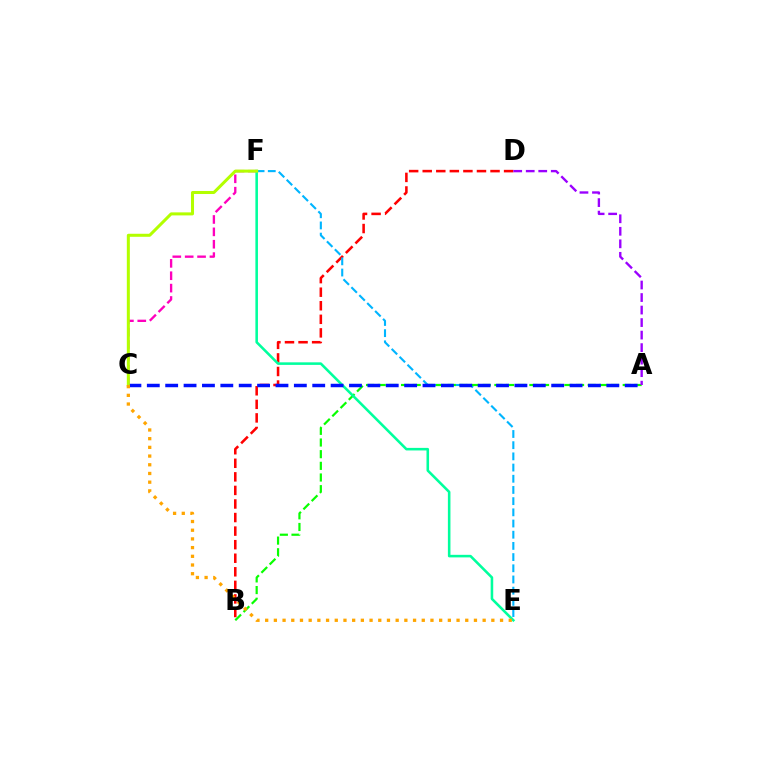{('C', 'F'): [{'color': '#ff00bd', 'line_style': 'dashed', 'thickness': 1.68}, {'color': '#b3ff00', 'line_style': 'solid', 'thickness': 2.18}], ('B', 'D'): [{'color': '#ff0000', 'line_style': 'dashed', 'thickness': 1.84}], ('E', 'F'): [{'color': '#00b5ff', 'line_style': 'dashed', 'thickness': 1.52}, {'color': '#00ff9d', 'line_style': 'solid', 'thickness': 1.84}], ('A', 'B'): [{'color': '#08ff00', 'line_style': 'dashed', 'thickness': 1.58}], ('A', 'C'): [{'color': '#0010ff', 'line_style': 'dashed', 'thickness': 2.5}], ('A', 'D'): [{'color': '#9b00ff', 'line_style': 'dashed', 'thickness': 1.7}], ('C', 'E'): [{'color': '#ffa500', 'line_style': 'dotted', 'thickness': 2.36}]}